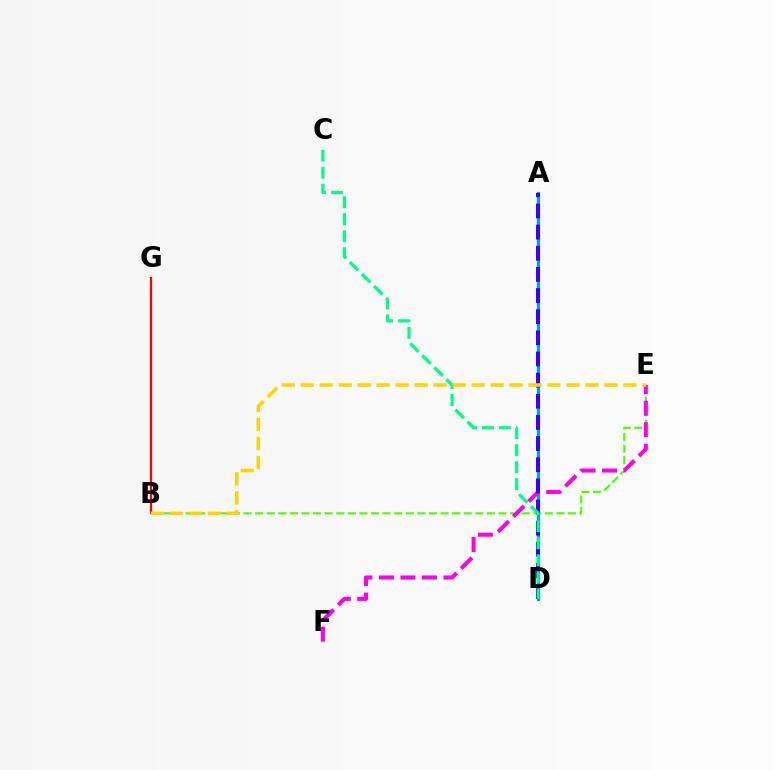{('A', 'D'): [{'color': '#009eff', 'line_style': 'solid', 'thickness': 2.33}, {'color': '#3700ff', 'line_style': 'dashed', 'thickness': 2.87}], ('B', 'E'): [{'color': '#4fff00', 'line_style': 'dashed', 'thickness': 1.57}, {'color': '#ffd500', 'line_style': 'dashed', 'thickness': 2.58}], ('E', 'F'): [{'color': '#ff00ed', 'line_style': 'dashed', 'thickness': 2.92}], ('C', 'D'): [{'color': '#00ff86', 'line_style': 'dashed', 'thickness': 2.31}], ('B', 'G'): [{'color': '#ff0000', 'line_style': 'solid', 'thickness': 1.63}]}